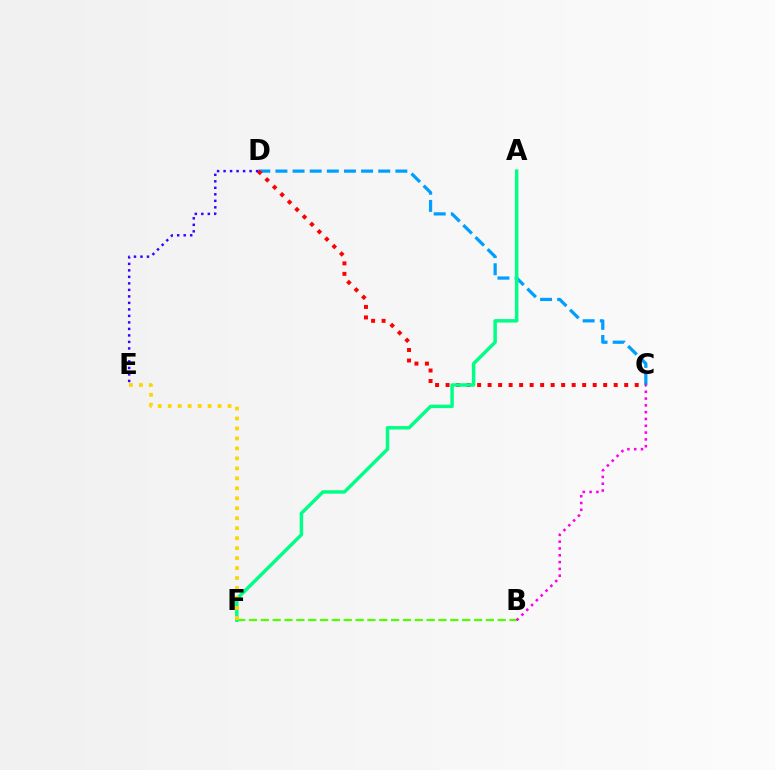{('C', 'D'): [{'color': '#009eff', 'line_style': 'dashed', 'thickness': 2.33}, {'color': '#ff0000', 'line_style': 'dotted', 'thickness': 2.85}], ('D', 'E'): [{'color': '#3700ff', 'line_style': 'dotted', 'thickness': 1.77}], ('B', 'F'): [{'color': '#4fff00', 'line_style': 'dashed', 'thickness': 1.61}], ('B', 'C'): [{'color': '#ff00ed', 'line_style': 'dotted', 'thickness': 1.85}], ('A', 'F'): [{'color': '#00ff86', 'line_style': 'solid', 'thickness': 2.49}], ('E', 'F'): [{'color': '#ffd500', 'line_style': 'dotted', 'thickness': 2.71}]}